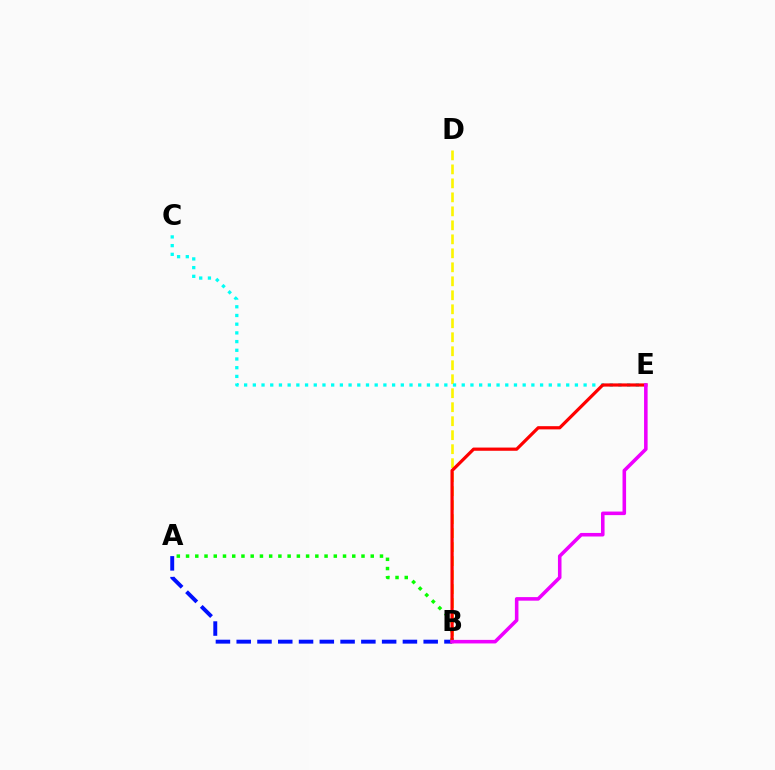{('A', 'B'): [{'color': '#0010ff', 'line_style': 'dashed', 'thickness': 2.82}, {'color': '#08ff00', 'line_style': 'dotted', 'thickness': 2.51}], ('B', 'D'): [{'color': '#fcf500', 'line_style': 'dashed', 'thickness': 1.9}], ('C', 'E'): [{'color': '#00fff6', 'line_style': 'dotted', 'thickness': 2.37}], ('B', 'E'): [{'color': '#ff0000', 'line_style': 'solid', 'thickness': 2.31}, {'color': '#ee00ff', 'line_style': 'solid', 'thickness': 2.56}]}